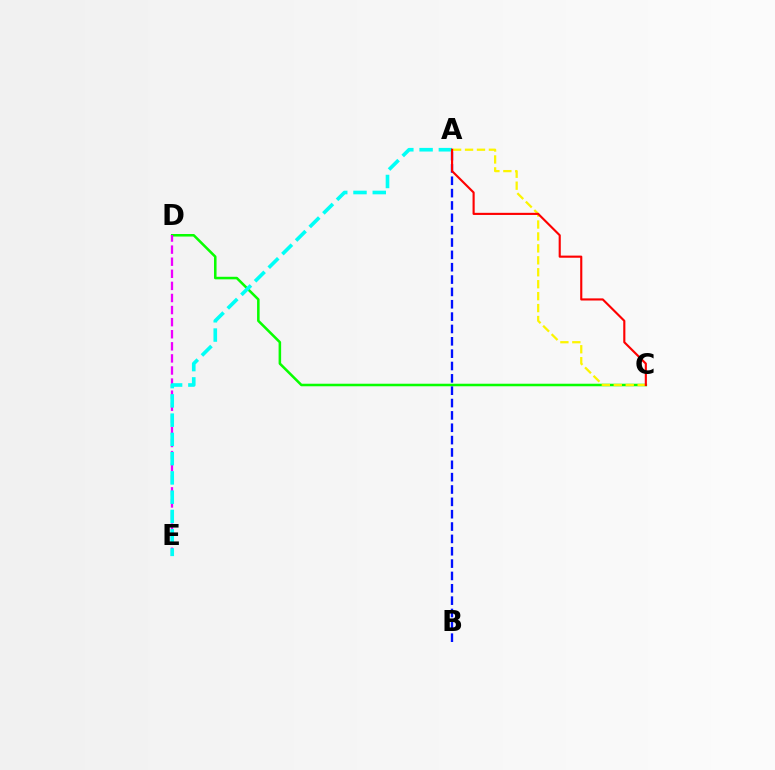{('C', 'D'): [{'color': '#08ff00', 'line_style': 'solid', 'thickness': 1.83}], ('D', 'E'): [{'color': '#ee00ff', 'line_style': 'dashed', 'thickness': 1.64}], ('A', 'E'): [{'color': '#00fff6', 'line_style': 'dashed', 'thickness': 2.62}], ('A', 'B'): [{'color': '#0010ff', 'line_style': 'dashed', 'thickness': 1.68}], ('A', 'C'): [{'color': '#fcf500', 'line_style': 'dashed', 'thickness': 1.62}, {'color': '#ff0000', 'line_style': 'solid', 'thickness': 1.54}]}